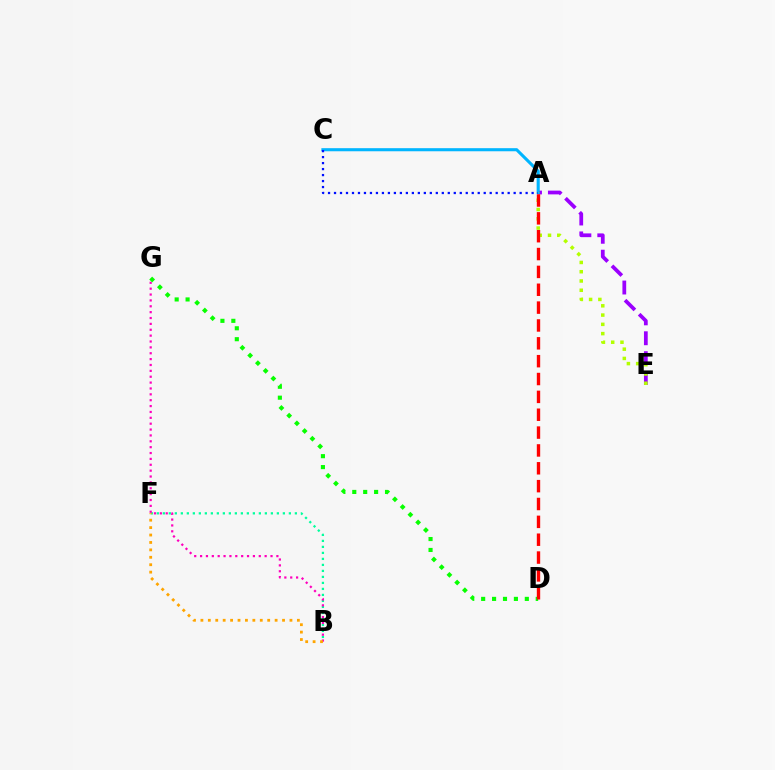{('B', 'F'): [{'color': '#00ff9d', 'line_style': 'dotted', 'thickness': 1.63}, {'color': '#ffa500', 'line_style': 'dotted', 'thickness': 2.02}], ('A', 'E'): [{'color': '#9b00ff', 'line_style': 'dashed', 'thickness': 2.7}, {'color': '#b3ff00', 'line_style': 'dotted', 'thickness': 2.52}], ('B', 'G'): [{'color': '#ff00bd', 'line_style': 'dotted', 'thickness': 1.59}], ('D', 'G'): [{'color': '#08ff00', 'line_style': 'dotted', 'thickness': 2.97}], ('A', 'C'): [{'color': '#00b5ff', 'line_style': 'solid', 'thickness': 2.22}, {'color': '#0010ff', 'line_style': 'dotted', 'thickness': 1.63}], ('A', 'D'): [{'color': '#ff0000', 'line_style': 'dashed', 'thickness': 2.43}]}